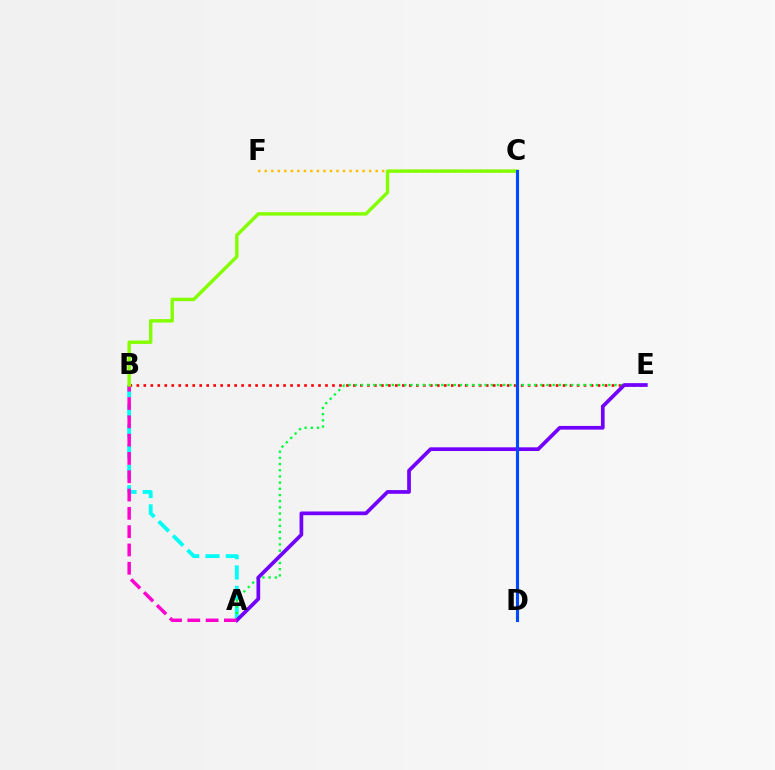{('C', 'F'): [{'color': '#ffbd00', 'line_style': 'dotted', 'thickness': 1.77}], ('B', 'E'): [{'color': '#ff0000', 'line_style': 'dotted', 'thickness': 1.9}], ('A', 'B'): [{'color': '#00fff6', 'line_style': 'dashed', 'thickness': 2.76}, {'color': '#ff00cf', 'line_style': 'dashed', 'thickness': 2.49}], ('A', 'E'): [{'color': '#00ff39', 'line_style': 'dotted', 'thickness': 1.68}, {'color': '#7200ff', 'line_style': 'solid', 'thickness': 2.67}], ('B', 'C'): [{'color': '#84ff00', 'line_style': 'solid', 'thickness': 2.47}], ('C', 'D'): [{'color': '#004bff', 'line_style': 'solid', 'thickness': 2.25}]}